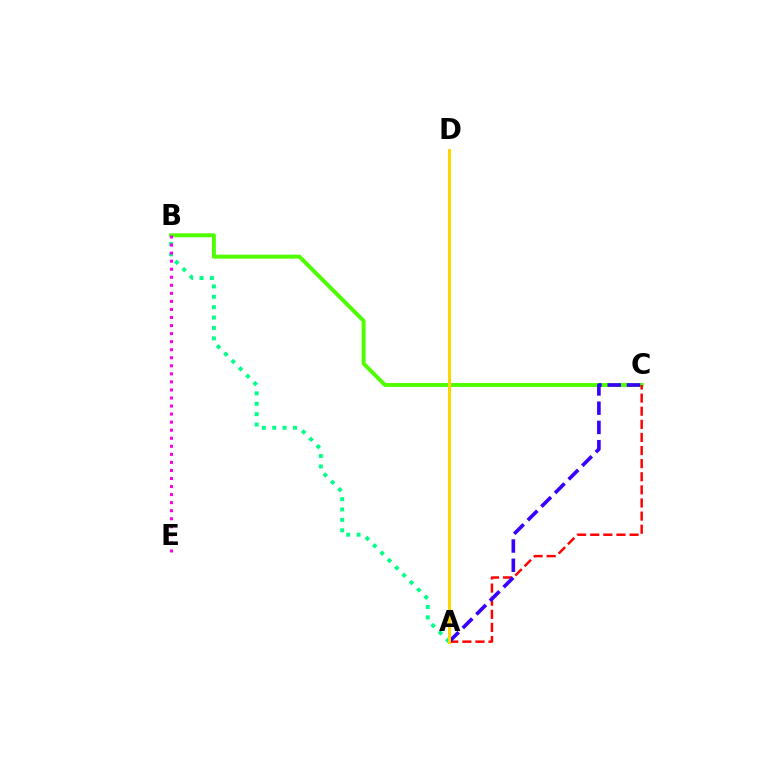{('B', 'C'): [{'color': '#4fff00', 'line_style': 'solid', 'thickness': 2.85}], ('A', 'B'): [{'color': '#00ff86', 'line_style': 'dotted', 'thickness': 2.82}], ('A', 'D'): [{'color': '#009eff', 'line_style': 'dashed', 'thickness': 2.0}, {'color': '#ffd500', 'line_style': 'solid', 'thickness': 2.17}], ('A', 'C'): [{'color': '#ff0000', 'line_style': 'dashed', 'thickness': 1.78}, {'color': '#3700ff', 'line_style': 'dashed', 'thickness': 2.62}], ('B', 'E'): [{'color': '#ff00ed', 'line_style': 'dotted', 'thickness': 2.19}]}